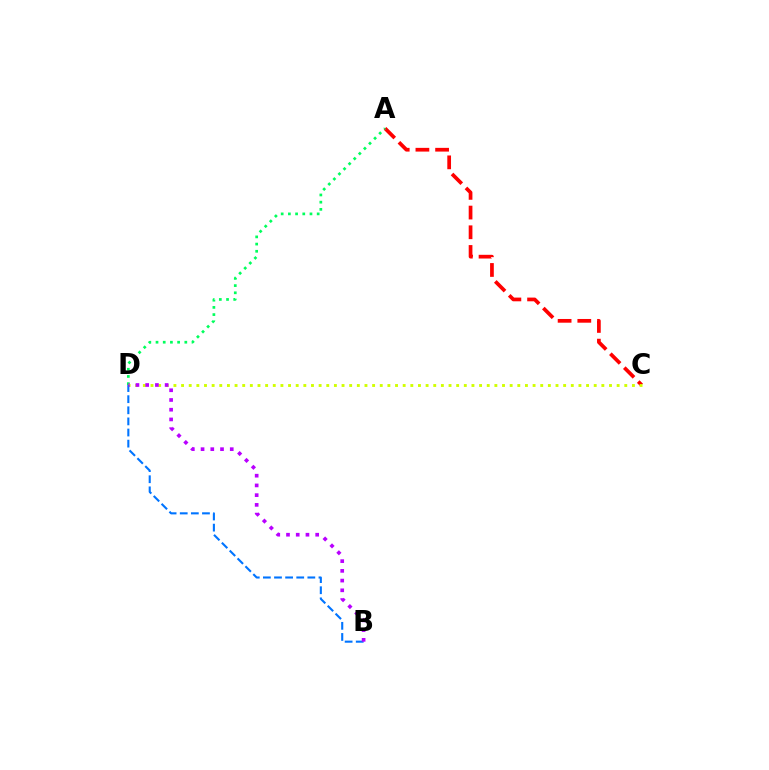{('A', 'C'): [{'color': '#ff0000', 'line_style': 'dashed', 'thickness': 2.68}], ('A', 'D'): [{'color': '#00ff5c', 'line_style': 'dotted', 'thickness': 1.96}], ('C', 'D'): [{'color': '#d1ff00', 'line_style': 'dotted', 'thickness': 2.08}], ('B', 'D'): [{'color': '#0074ff', 'line_style': 'dashed', 'thickness': 1.51}, {'color': '#b900ff', 'line_style': 'dotted', 'thickness': 2.64}]}